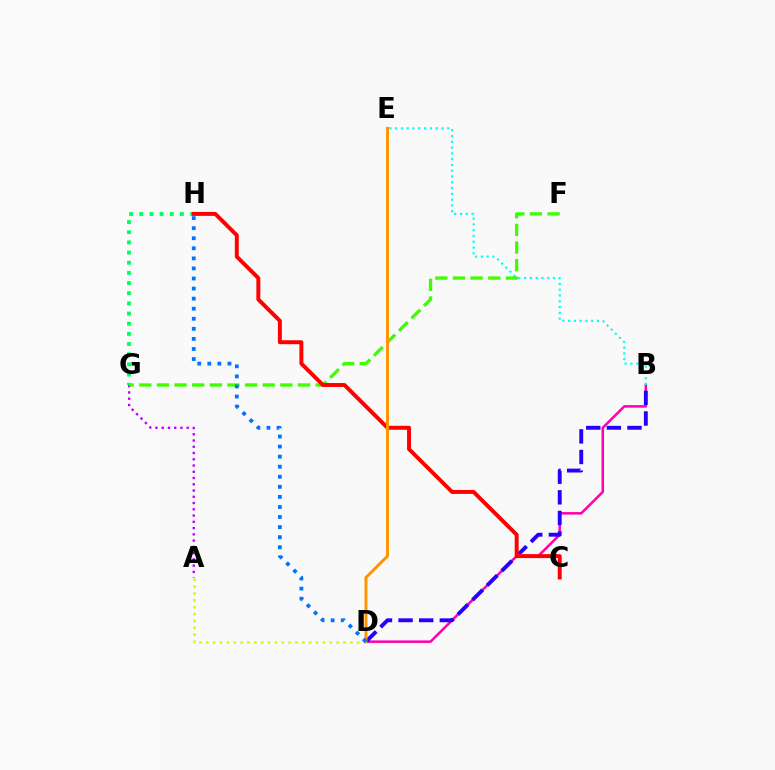{('A', 'D'): [{'color': '#d1ff00', 'line_style': 'dotted', 'thickness': 1.86}], ('B', 'D'): [{'color': '#ff00ac', 'line_style': 'solid', 'thickness': 1.81}, {'color': '#2500ff', 'line_style': 'dashed', 'thickness': 2.8}], ('B', 'E'): [{'color': '#00fff6', 'line_style': 'dotted', 'thickness': 1.57}], ('G', 'H'): [{'color': '#00ff5c', 'line_style': 'dotted', 'thickness': 2.76}], ('A', 'G'): [{'color': '#b900ff', 'line_style': 'dotted', 'thickness': 1.7}], ('F', 'G'): [{'color': '#3dff00', 'line_style': 'dashed', 'thickness': 2.4}], ('C', 'H'): [{'color': '#ff0000', 'line_style': 'solid', 'thickness': 2.84}], ('D', 'E'): [{'color': '#ff9400', 'line_style': 'solid', 'thickness': 2.13}], ('D', 'H'): [{'color': '#0074ff', 'line_style': 'dotted', 'thickness': 2.74}]}